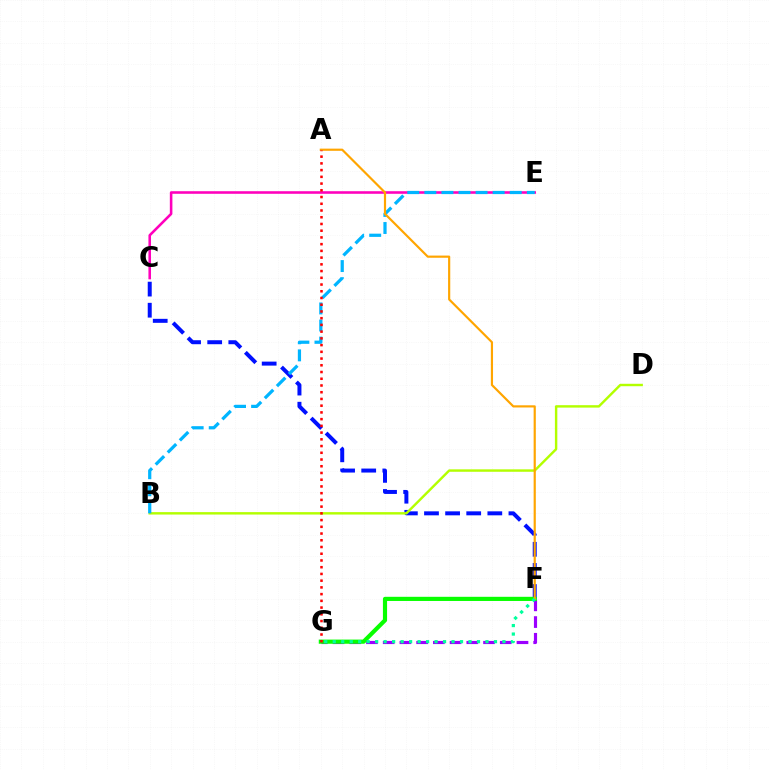{('C', 'F'): [{'color': '#0010ff', 'line_style': 'dashed', 'thickness': 2.87}], ('C', 'E'): [{'color': '#ff00bd', 'line_style': 'solid', 'thickness': 1.85}], ('F', 'G'): [{'color': '#9b00ff', 'line_style': 'dashed', 'thickness': 2.27}, {'color': '#08ff00', 'line_style': 'solid', 'thickness': 2.99}, {'color': '#00ff9d', 'line_style': 'dotted', 'thickness': 2.31}], ('B', 'D'): [{'color': '#b3ff00', 'line_style': 'solid', 'thickness': 1.75}], ('B', 'E'): [{'color': '#00b5ff', 'line_style': 'dashed', 'thickness': 2.32}], ('A', 'F'): [{'color': '#ffa500', 'line_style': 'solid', 'thickness': 1.57}], ('A', 'G'): [{'color': '#ff0000', 'line_style': 'dotted', 'thickness': 1.83}]}